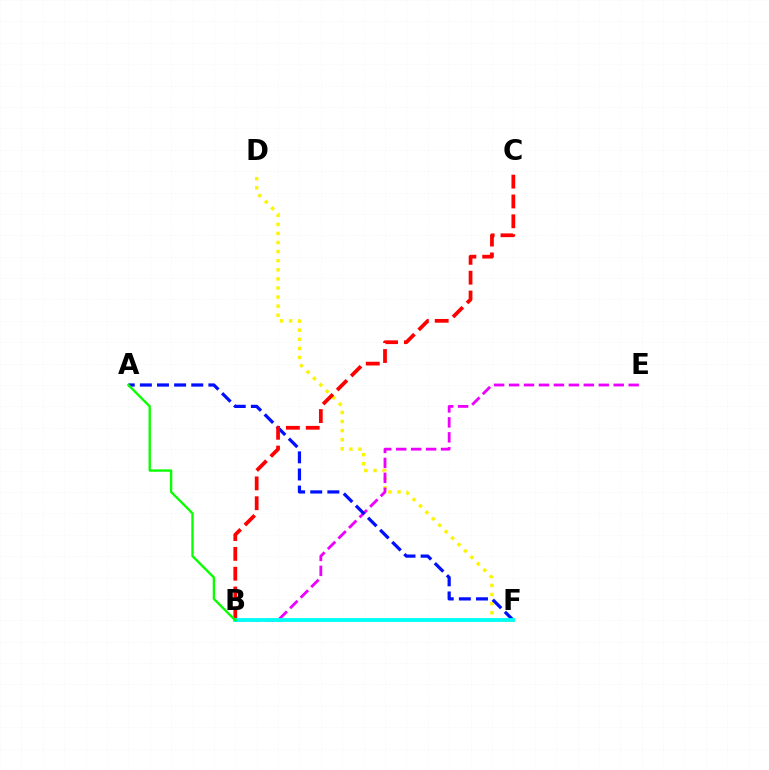{('D', 'F'): [{'color': '#fcf500', 'line_style': 'dotted', 'thickness': 2.47}], ('B', 'E'): [{'color': '#ee00ff', 'line_style': 'dashed', 'thickness': 2.03}], ('A', 'F'): [{'color': '#0010ff', 'line_style': 'dashed', 'thickness': 2.33}], ('B', 'C'): [{'color': '#ff0000', 'line_style': 'dashed', 'thickness': 2.69}], ('B', 'F'): [{'color': '#00fff6', 'line_style': 'solid', 'thickness': 2.75}], ('A', 'B'): [{'color': '#08ff00', 'line_style': 'solid', 'thickness': 1.7}]}